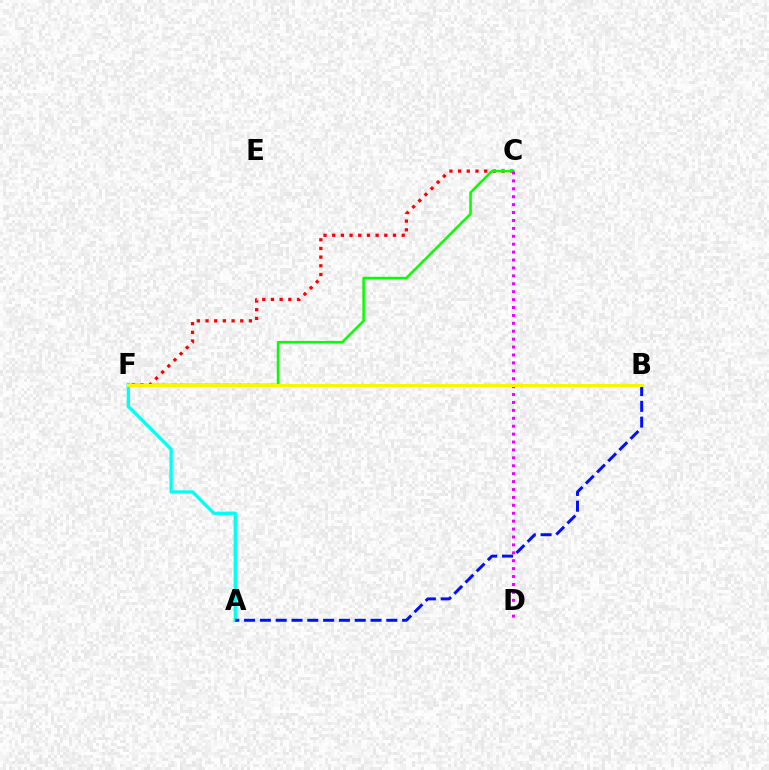{('C', 'F'): [{'color': '#ff0000', 'line_style': 'dotted', 'thickness': 2.36}, {'color': '#08ff00', 'line_style': 'solid', 'thickness': 1.82}], ('C', 'D'): [{'color': '#ee00ff', 'line_style': 'dotted', 'thickness': 2.15}], ('A', 'F'): [{'color': '#00fff6', 'line_style': 'solid', 'thickness': 2.37}], ('A', 'B'): [{'color': '#0010ff', 'line_style': 'dashed', 'thickness': 2.15}], ('B', 'F'): [{'color': '#fcf500', 'line_style': 'solid', 'thickness': 2.19}]}